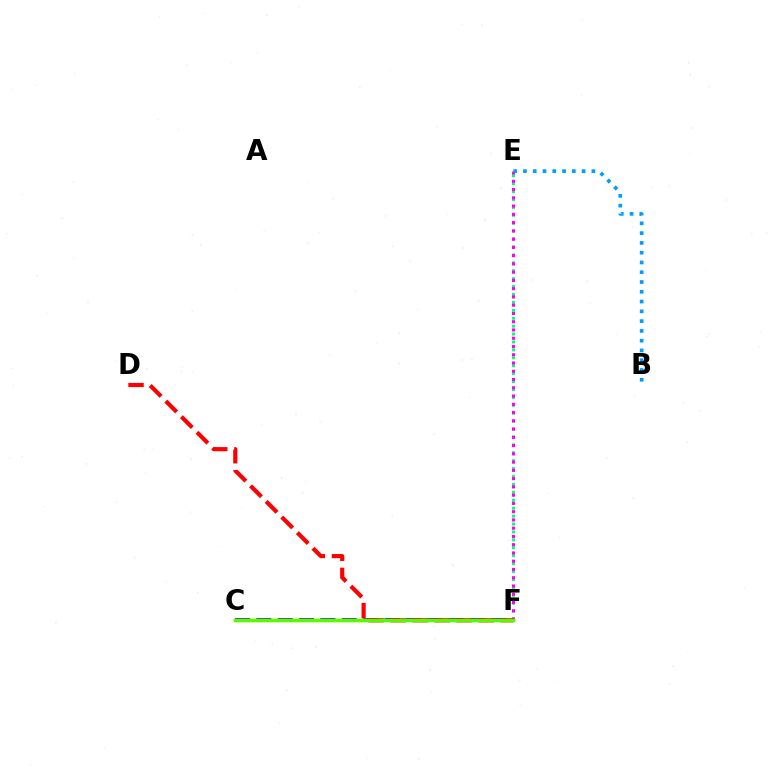{('C', 'F'): [{'color': '#3700ff', 'line_style': 'dashed', 'thickness': 2.9}, {'color': '#ffd500', 'line_style': 'solid', 'thickness': 2.48}, {'color': '#4fff00', 'line_style': 'solid', 'thickness': 2.46}], ('E', 'F'): [{'color': '#00ff86', 'line_style': 'dotted', 'thickness': 2.15}, {'color': '#ff00ed', 'line_style': 'dotted', 'thickness': 2.24}], ('D', 'F'): [{'color': '#ff0000', 'line_style': 'dashed', 'thickness': 3.0}], ('B', 'E'): [{'color': '#009eff', 'line_style': 'dotted', 'thickness': 2.66}]}